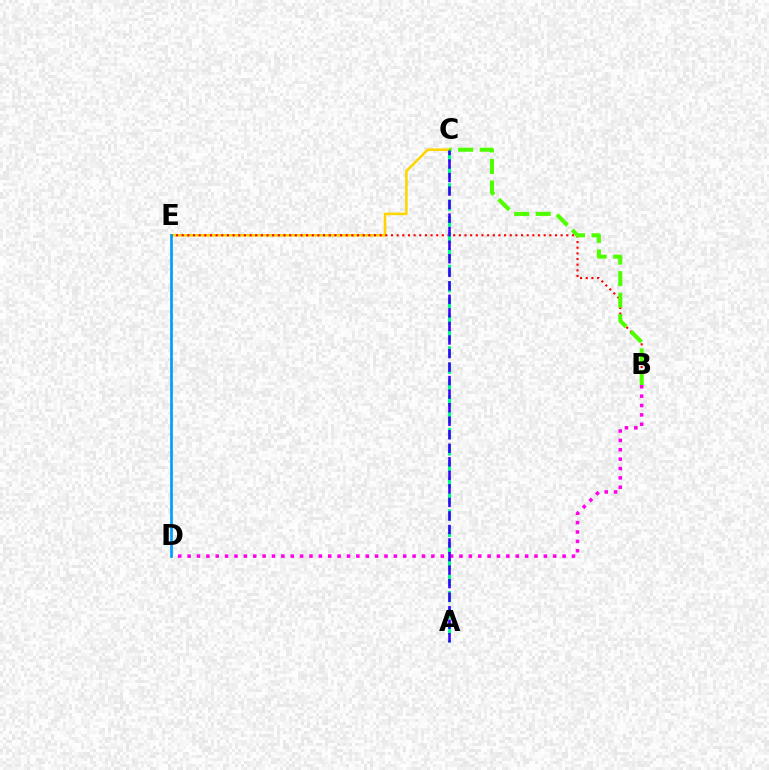{('C', 'E'): [{'color': '#ffd500', 'line_style': 'solid', 'thickness': 1.84}], ('B', 'D'): [{'color': '#ff00ed', 'line_style': 'dotted', 'thickness': 2.55}], ('B', 'E'): [{'color': '#ff0000', 'line_style': 'dotted', 'thickness': 1.54}], ('B', 'C'): [{'color': '#4fff00', 'line_style': 'dashed', 'thickness': 2.93}], ('A', 'C'): [{'color': '#00ff86', 'line_style': 'dashed', 'thickness': 2.22}, {'color': '#3700ff', 'line_style': 'dashed', 'thickness': 1.84}], ('D', 'E'): [{'color': '#009eff', 'line_style': 'solid', 'thickness': 1.95}]}